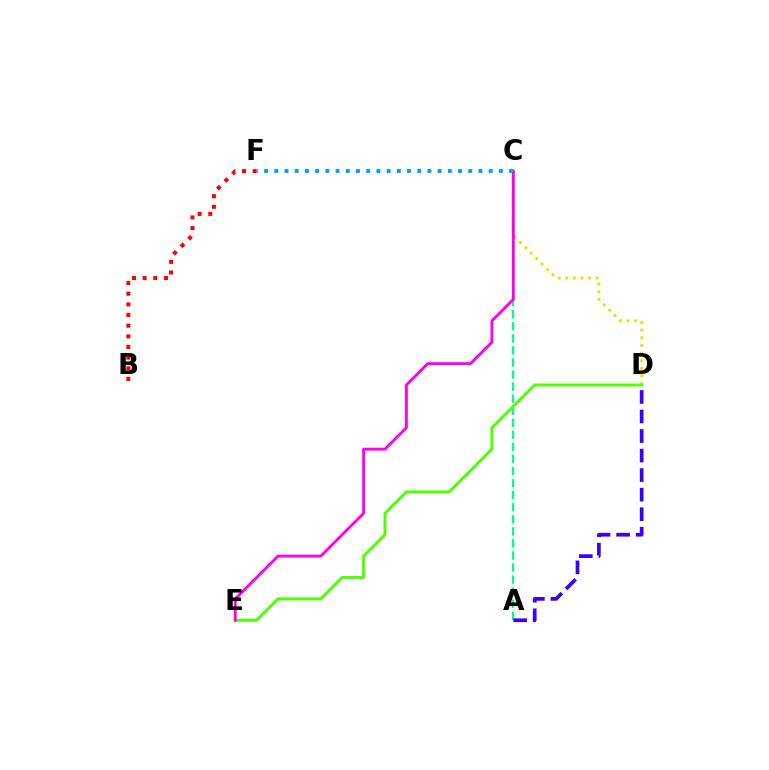{('A', 'C'): [{'color': '#00ff86', 'line_style': 'dashed', 'thickness': 1.64}], ('C', 'D'): [{'color': '#ffd500', 'line_style': 'dotted', 'thickness': 2.07}], ('A', 'D'): [{'color': '#3700ff', 'line_style': 'dashed', 'thickness': 2.66}], ('B', 'F'): [{'color': '#ff0000', 'line_style': 'dotted', 'thickness': 2.9}], ('D', 'E'): [{'color': '#4fff00', 'line_style': 'solid', 'thickness': 2.13}], ('C', 'E'): [{'color': '#ff00ed', 'line_style': 'solid', 'thickness': 2.06}], ('C', 'F'): [{'color': '#009eff', 'line_style': 'dotted', 'thickness': 2.77}]}